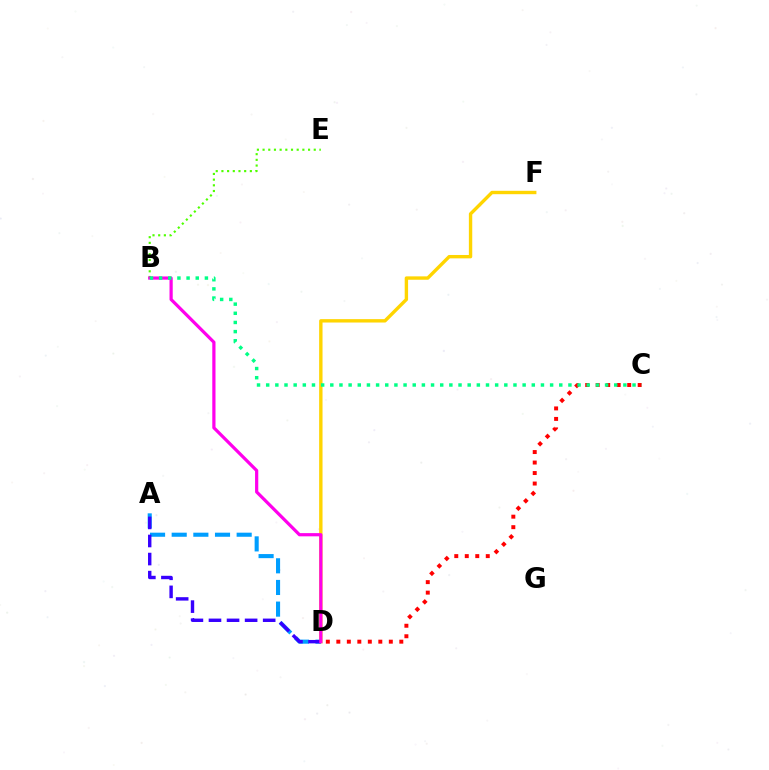{('D', 'F'): [{'color': '#ffd500', 'line_style': 'solid', 'thickness': 2.44}], ('A', 'D'): [{'color': '#009eff', 'line_style': 'dashed', 'thickness': 2.94}, {'color': '#3700ff', 'line_style': 'dashed', 'thickness': 2.45}], ('C', 'D'): [{'color': '#ff0000', 'line_style': 'dotted', 'thickness': 2.85}], ('B', 'E'): [{'color': '#4fff00', 'line_style': 'dotted', 'thickness': 1.54}], ('B', 'D'): [{'color': '#ff00ed', 'line_style': 'solid', 'thickness': 2.31}], ('B', 'C'): [{'color': '#00ff86', 'line_style': 'dotted', 'thickness': 2.49}]}